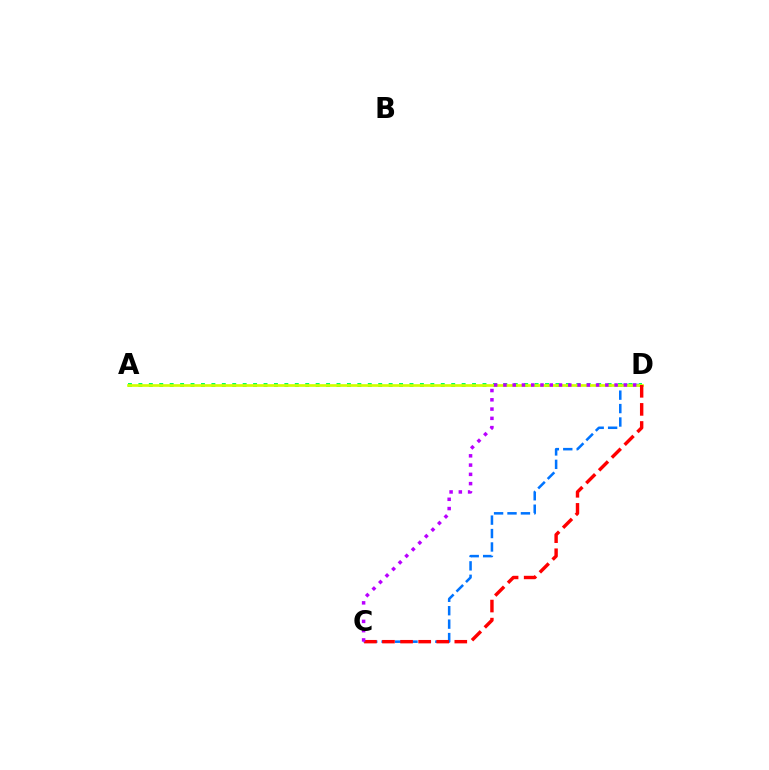{('C', 'D'): [{'color': '#0074ff', 'line_style': 'dashed', 'thickness': 1.82}, {'color': '#ff0000', 'line_style': 'dashed', 'thickness': 2.46}, {'color': '#b900ff', 'line_style': 'dotted', 'thickness': 2.52}], ('A', 'D'): [{'color': '#00ff5c', 'line_style': 'dotted', 'thickness': 2.83}, {'color': '#d1ff00', 'line_style': 'solid', 'thickness': 1.94}]}